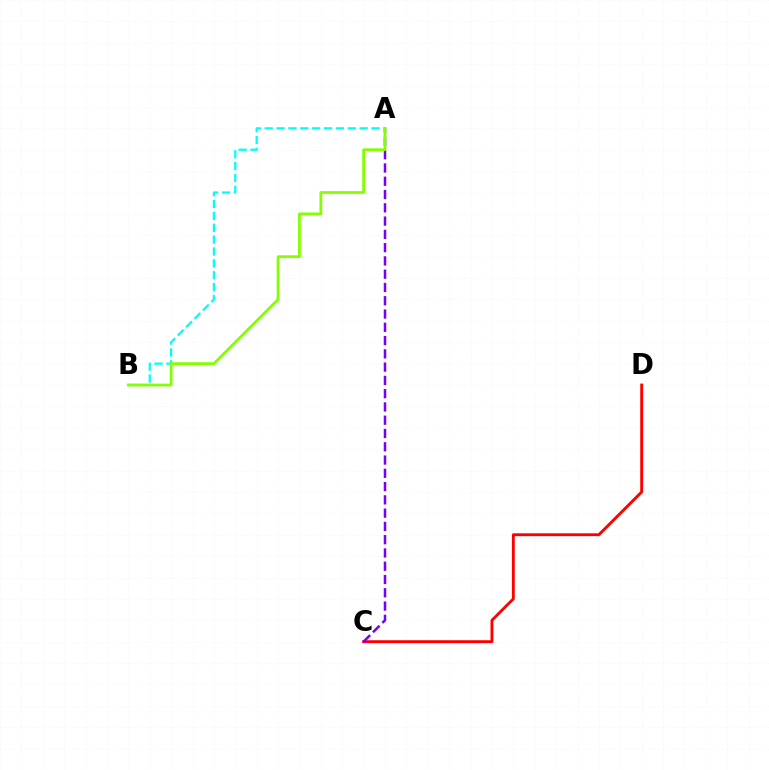{('C', 'D'): [{'color': '#ff0000', 'line_style': 'solid', 'thickness': 2.06}], ('A', 'C'): [{'color': '#7200ff', 'line_style': 'dashed', 'thickness': 1.8}], ('A', 'B'): [{'color': '#00fff6', 'line_style': 'dashed', 'thickness': 1.61}, {'color': '#84ff00', 'line_style': 'solid', 'thickness': 2.0}]}